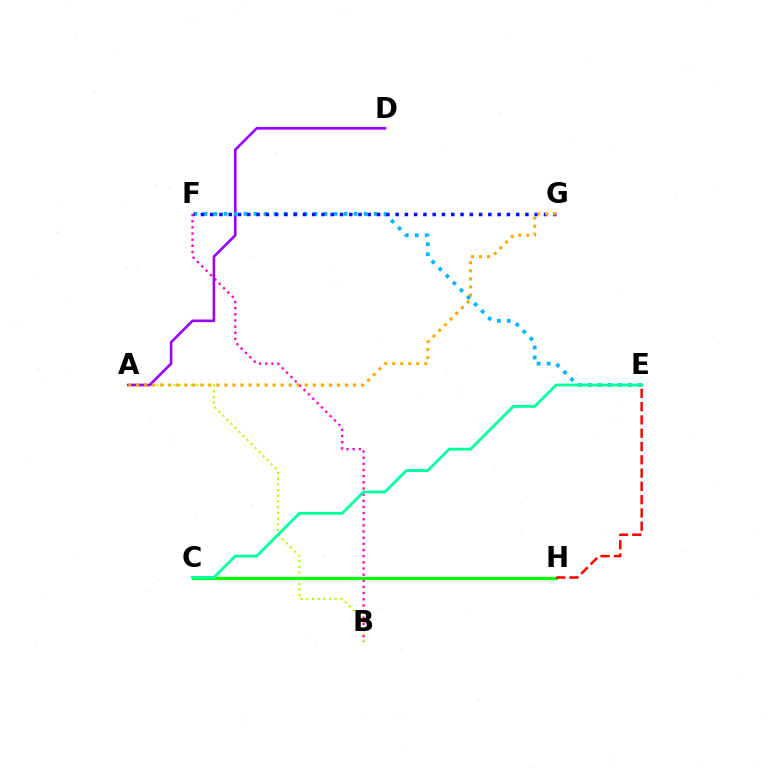{('A', 'B'): [{'color': '#b3ff00', 'line_style': 'dotted', 'thickness': 1.55}], ('B', 'F'): [{'color': '#ff00bd', 'line_style': 'dotted', 'thickness': 1.67}], ('A', 'D'): [{'color': '#9b00ff', 'line_style': 'solid', 'thickness': 1.88}], ('C', 'H'): [{'color': '#08ff00', 'line_style': 'solid', 'thickness': 2.31}], ('E', 'F'): [{'color': '#00b5ff', 'line_style': 'dotted', 'thickness': 2.72}], ('E', 'H'): [{'color': '#ff0000', 'line_style': 'dashed', 'thickness': 1.81}], ('F', 'G'): [{'color': '#0010ff', 'line_style': 'dotted', 'thickness': 2.52}], ('A', 'G'): [{'color': '#ffa500', 'line_style': 'dotted', 'thickness': 2.18}], ('C', 'E'): [{'color': '#00ff9d', 'line_style': 'solid', 'thickness': 2.02}]}